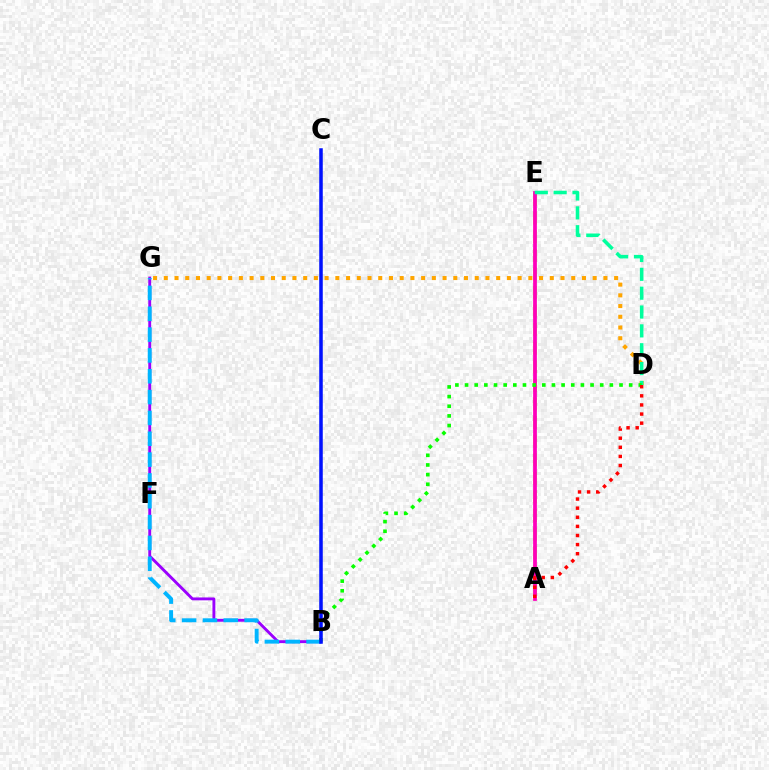{('A', 'E'): [{'color': '#b3ff00', 'line_style': 'dashed', 'thickness': 2.53}, {'color': '#ff00bd', 'line_style': 'solid', 'thickness': 2.69}], ('D', 'G'): [{'color': '#ffa500', 'line_style': 'dotted', 'thickness': 2.91}], ('B', 'G'): [{'color': '#9b00ff', 'line_style': 'solid', 'thickness': 2.07}, {'color': '#00b5ff', 'line_style': 'dashed', 'thickness': 2.83}], ('D', 'E'): [{'color': '#00ff9d', 'line_style': 'dashed', 'thickness': 2.56}], ('B', 'D'): [{'color': '#08ff00', 'line_style': 'dotted', 'thickness': 2.62}], ('A', 'D'): [{'color': '#ff0000', 'line_style': 'dotted', 'thickness': 2.47}], ('B', 'C'): [{'color': '#0010ff', 'line_style': 'solid', 'thickness': 2.53}]}